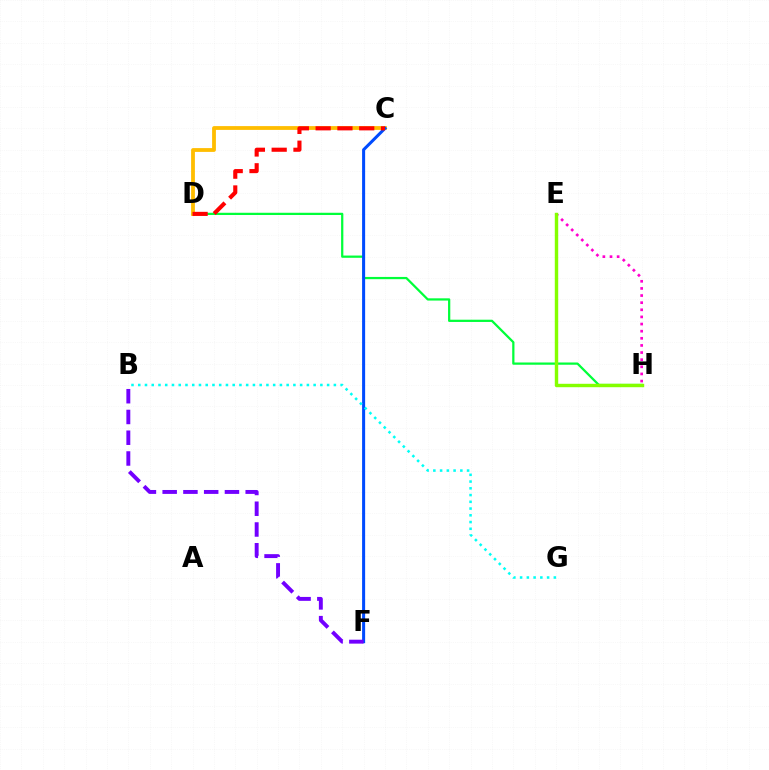{('D', 'H'): [{'color': '#00ff39', 'line_style': 'solid', 'thickness': 1.62}], ('C', 'D'): [{'color': '#ffbd00', 'line_style': 'solid', 'thickness': 2.73}, {'color': '#ff0000', 'line_style': 'dashed', 'thickness': 2.96}], ('C', 'F'): [{'color': '#004bff', 'line_style': 'solid', 'thickness': 2.19}], ('B', 'F'): [{'color': '#7200ff', 'line_style': 'dashed', 'thickness': 2.82}], ('E', 'H'): [{'color': '#ff00cf', 'line_style': 'dotted', 'thickness': 1.94}, {'color': '#84ff00', 'line_style': 'solid', 'thickness': 2.46}], ('B', 'G'): [{'color': '#00fff6', 'line_style': 'dotted', 'thickness': 1.83}]}